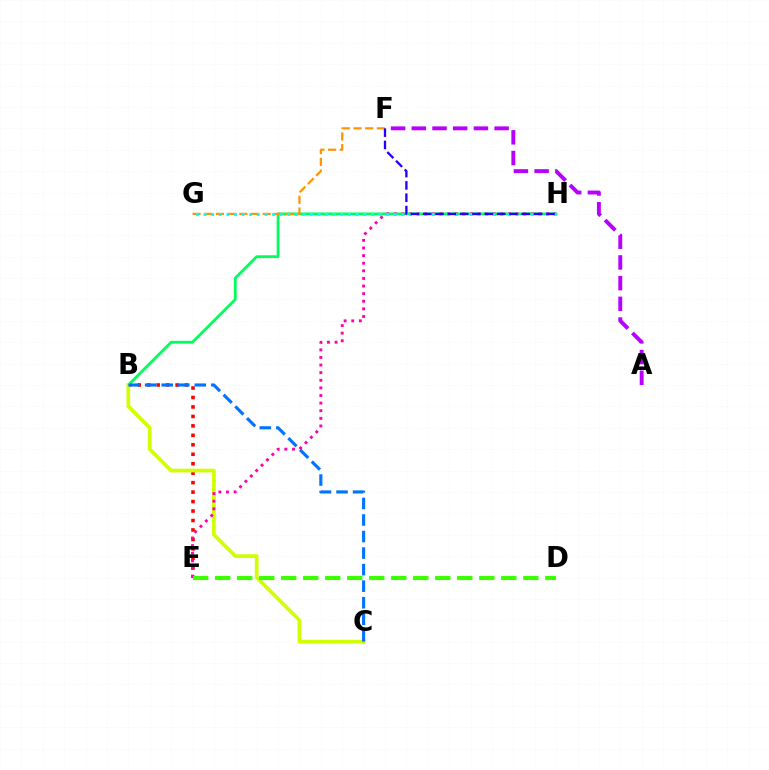{('B', 'E'): [{'color': '#ff0000', 'line_style': 'dotted', 'thickness': 2.57}], ('B', 'H'): [{'color': '#00ff5c', 'line_style': 'solid', 'thickness': 2.01}], ('F', 'G'): [{'color': '#ff9400', 'line_style': 'dashed', 'thickness': 1.59}], ('B', 'C'): [{'color': '#d1ff00', 'line_style': 'solid', 'thickness': 2.68}, {'color': '#0074ff', 'line_style': 'dashed', 'thickness': 2.25}], ('E', 'H'): [{'color': '#ff00ac', 'line_style': 'dotted', 'thickness': 2.07}], ('G', 'H'): [{'color': '#00fff6', 'line_style': 'dotted', 'thickness': 2.07}], ('D', 'E'): [{'color': '#3dff00', 'line_style': 'dashed', 'thickness': 2.99}], ('F', 'H'): [{'color': '#2500ff', 'line_style': 'dashed', 'thickness': 1.67}], ('A', 'F'): [{'color': '#b900ff', 'line_style': 'dashed', 'thickness': 2.81}]}